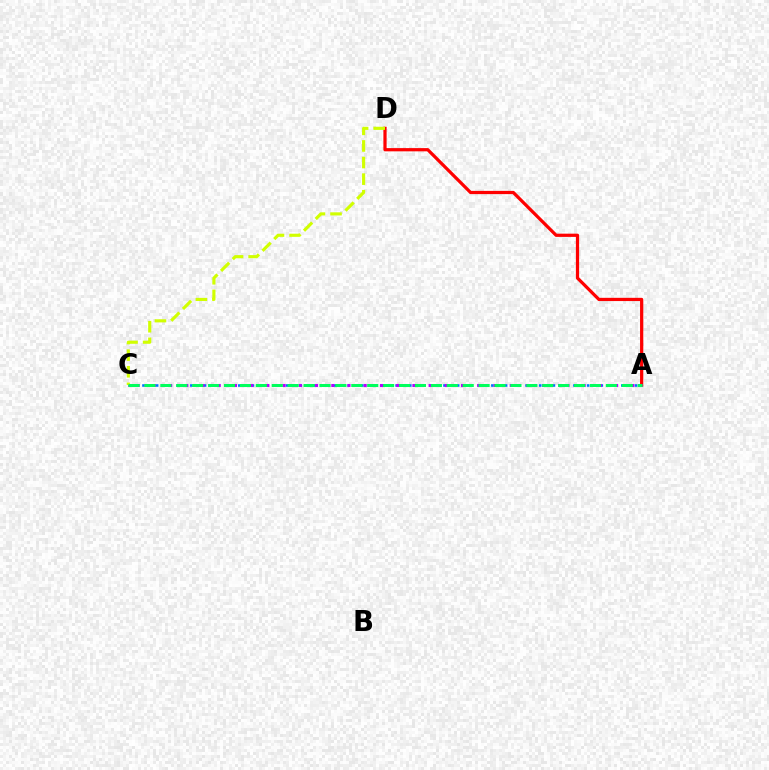{('A', 'C'): [{'color': '#0074ff', 'line_style': 'dotted', 'thickness': 1.86}, {'color': '#b900ff', 'line_style': 'dotted', 'thickness': 2.2}, {'color': '#00ff5c', 'line_style': 'dashed', 'thickness': 2.16}], ('A', 'D'): [{'color': '#ff0000', 'line_style': 'solid', 'thickness': 2.33}], ('C', 'D'): [{'color': '#d1ff00', 'line_style': 'dashed', 'thickness': 2.26}]}